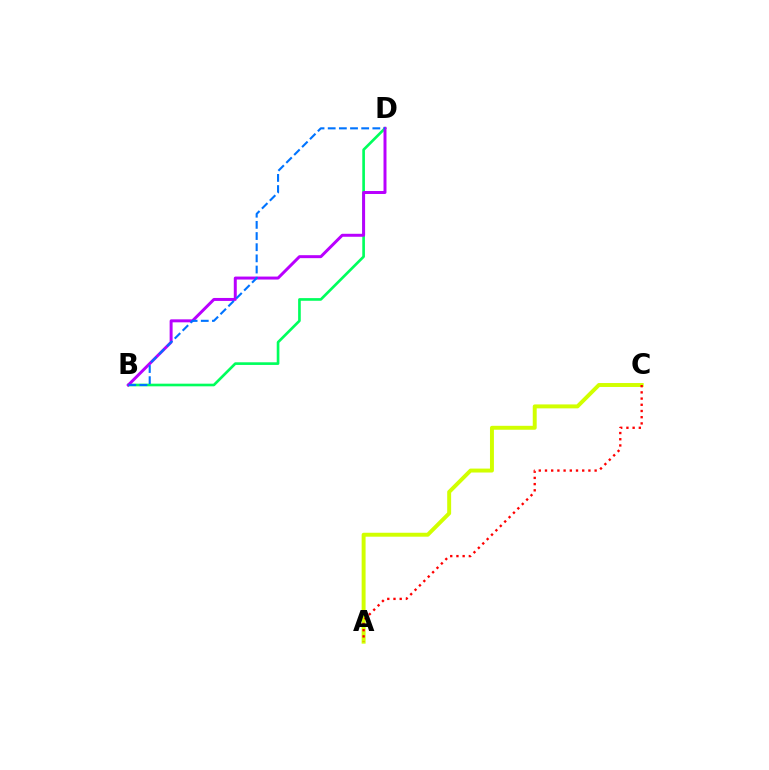{('A', 'C'): [{'color': '#d1ff00', 'line_style': 'solid', 'thickness': 2.84}, {'color': '#ff0000', 'line_style': 'dotted', 'thickness': 1.69}], ('B', 'D'): [{'color': '#00ff5c', 'line_style': 'solid', 'thickness': 1.91}, {'color': '#b900ff', 'line_style': 'solid', 'thickness': 2.14}, {'color': '#0074ff', 'line_style': 'dashed', 'thickness': 1.52}]}